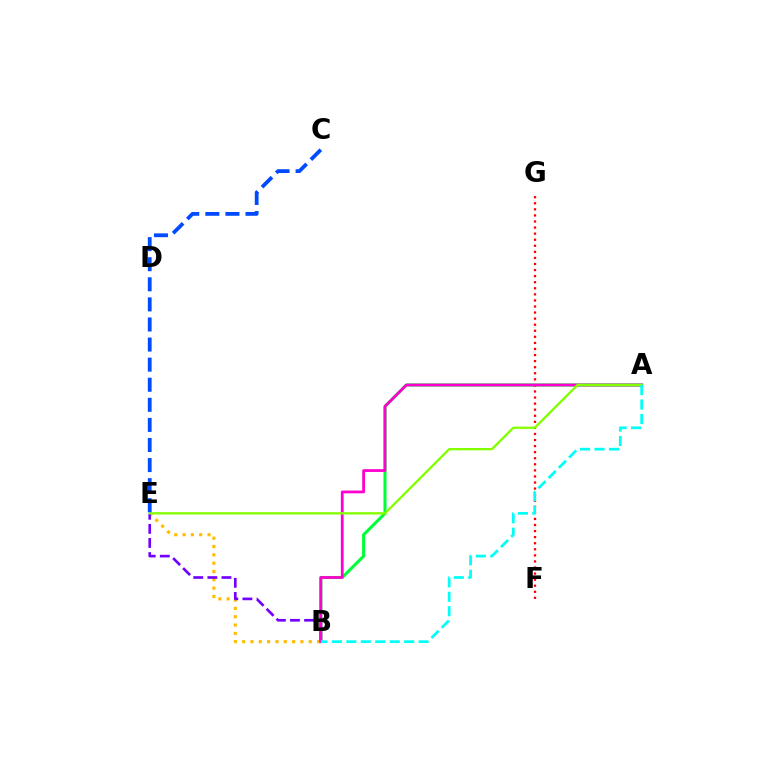{('A', 'B'): [{'color': '#00ff39', 'line_style': 'solid', 'thickness': 2.22}, {'color': '#ff00cf', 'line_style': 'solid', 'thickness': 1.99}, {'color': '#00fff6', 'line_style': 'dashed', 'thickness': 1.97}], ('F', 'G'): [{'color': '#ff0000', 'line_style': 'dotted', 'thickness': 1.65}], ('B', 'E'): [{'color': '#ffbd00', 'line_style': 'dotted', 'thickness': 2.26}, {'color': '#7200ff', 'line_style': 'dashed', 'thickness': 1.92}], ('A', 'E'): [{'color': '#84ff00', 'line_style': 'solid', 'thickness': 1.67}], ('C', 'E'): [{'color': '#004bff', 'line_style': 'dashed', 'thickness': 2.73}]}